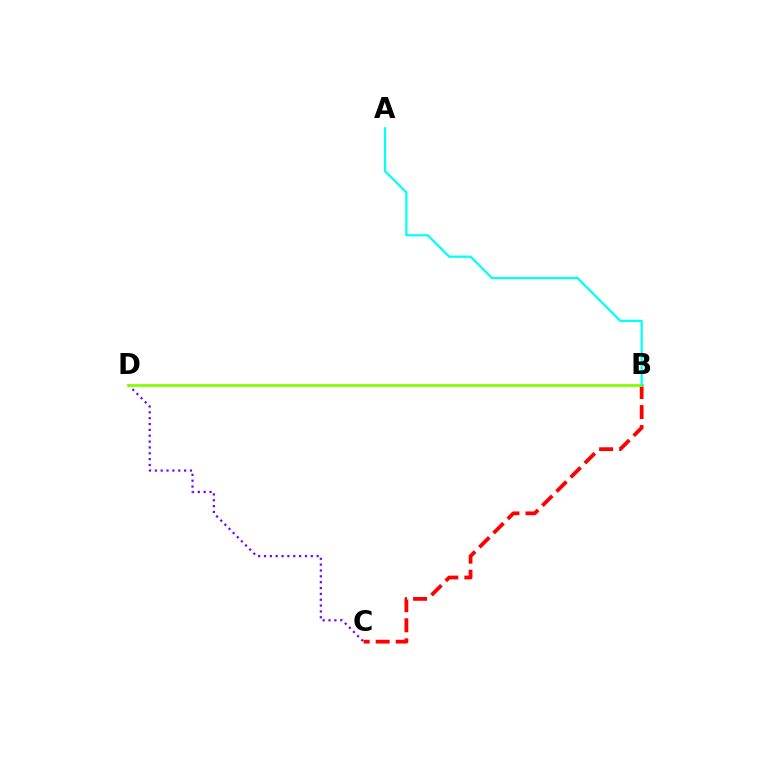{('B', 'C'): [{'color': '#ff0000', 'line_style': 'dashed', 'thickness': 2.72}], ('C', 'D'): [{'color': '#7200ff', 'line_style': 'dotted', 'thickness': 1.59}], ('B', 'D'): [{'color': '#84ff00', 'line_style': 'solid', 'thickness': 2.01}], ('A', 'B'): [{'color': '#00fff6', 'line_style': 'solid', 'thickness': 1.61}]}